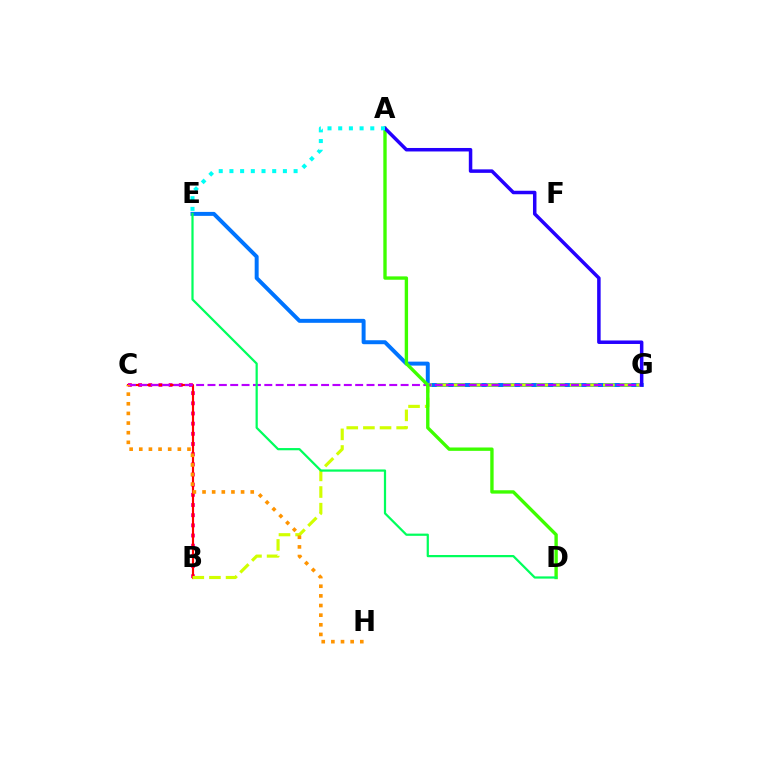{('B', 'C'): [{'color': '#ff00ac', 'line_style': 'dotted', 'thickness': 2.76}, {'color': '#ff0000', 'line_style': 'solid', 'thickness': 1.55}], ('E', 'G'): [{'color': '#0074ff', 'line_style': 'solid', 'thickness': 2.86}], ('B', 'G'): [{'color': '#d1ff00', 'line_style': 'dashed', 'thickness': 2.26}], ('C', 'G'): [{'color': '#b900ff', 'line_style': 'dashed', 'thickness': 1.54}], ('A', 'D'): [{'color': '#3dff00', 'line_style': 'solid', 'thickness': 2.42}], ('A', 'G'): [{'color': '#2500ff', 'line_style': 'solid', 'thickness': 2.52}], ('A', 'E'): [{'color': '#00fff6', 'line_style': 'dotted', 'thickness': 2.91}], ('D', 'E'): [{'color': '#00ff5c', 'line_style': 'solid', 'thickness': 1.6}], ('C', 'H'): [{'color': '#ff9400', 'line_style': 'dotted', 'thickness': 2.62}]}